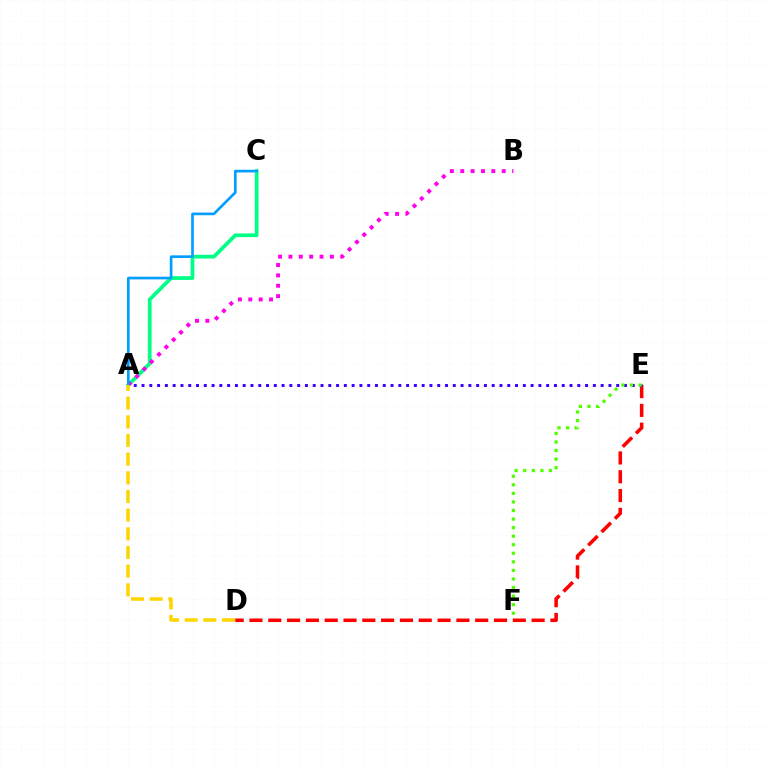{('A', 'C'): [{'color': '#00ff86', 'line_style': 'solid', 'thickness': 2.69}, {'color': '#009eff', 'line_style': 'solid', 'thickness': 1.91}], ('D', 'E'): [{'color': '#ff0000', 'line_style': 'dashed', 'thickness': 2.56}], ('A', 'E'): [{'color': '#3700ff', 'line_style': 'dotted', 'thickness': 2.11}], ('A', 'B'): [{'color': '#ff00ed', 'line_style': 'dotted', 'thickness': 2.82}], ('E', 'F'): [{'color': '#4fff00', 'line_style': 'dotted', 'thickness': 2.33}], ('A', 'D'): [{'color': '#ffd500', 'line_style': 'dashed', 'thickness': 2.54}]}